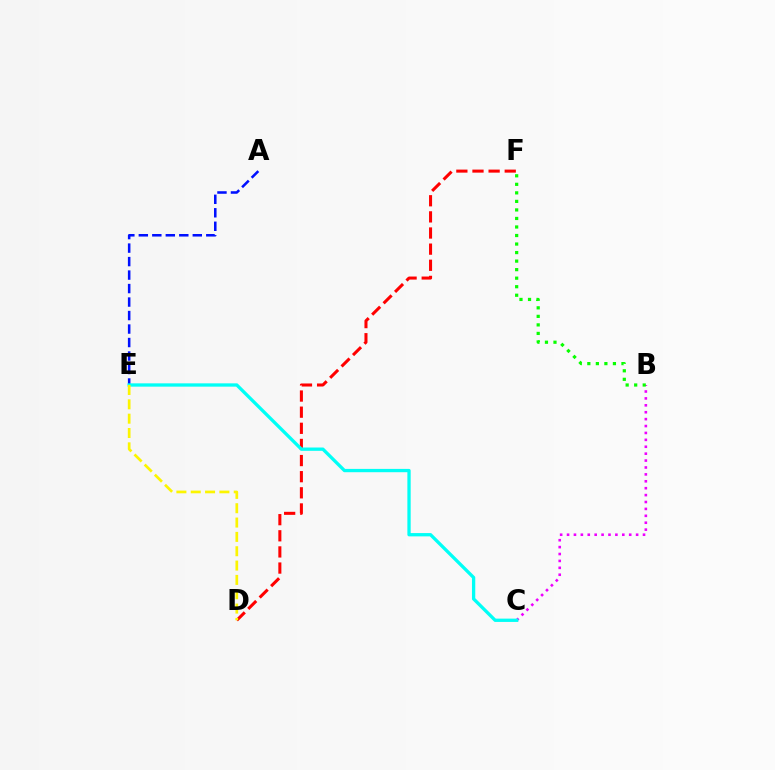{('D', 'F'): [{'color': '#ff0000', 'line_style': 'dashed', 'thickness': 2.19}], ('B', 'C'): [{'color': '#ee00ff', 'line_style': 'dotted', 'thickness': 1.88}], ('B', 'F'): [{'color': '#08ff00', 'line_style': 'dotted', 'thickness': 2.32}], ('A', 'E'): [{'color': '#0010ff', 'line_style': 'dashed', 'thickness': 1.83}], ('C', 'E'): [{'color': '#00fff6', 'line_style': 'solid', 'thickness': 2.38}], ('D', 'E'): [{'color': '#fcf500', 'line_style': 'dashed', 'thickness': 1.95}]}